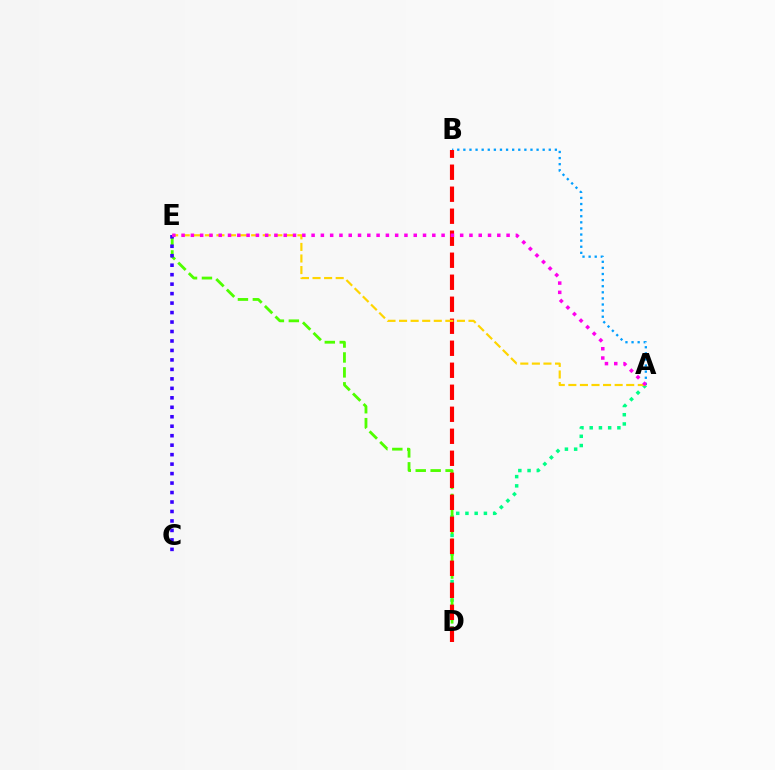{('A', 'B'): [{'color': '#009eff', 'line_style': 'dotted', 'thickness': 1.66}], ('A', 'D'): [{'color': '#00ff86', 'line_style': 'dotted', 'thickness': 2.51}], ('D', 'E'): [{'color': '#4fff00', 'line_style': 'dashed', 'thickness': 2.03}], ('B', 'D'): [{'color': '#ff0000', 'line_style': 'dashed', 'thickness': 2.99}], ('C', 'E'): [{'color': '#3700ff', 'line_style': 'dotted', 'thickness': 2.57}], ('A', 'E'): [{'color': '#ffd500', 'line_style': 'dashed', 'thickness': 1.57}, {'color': '#ff00ed', 'line_style': 'dotted', 'thickness': 2.52}]}